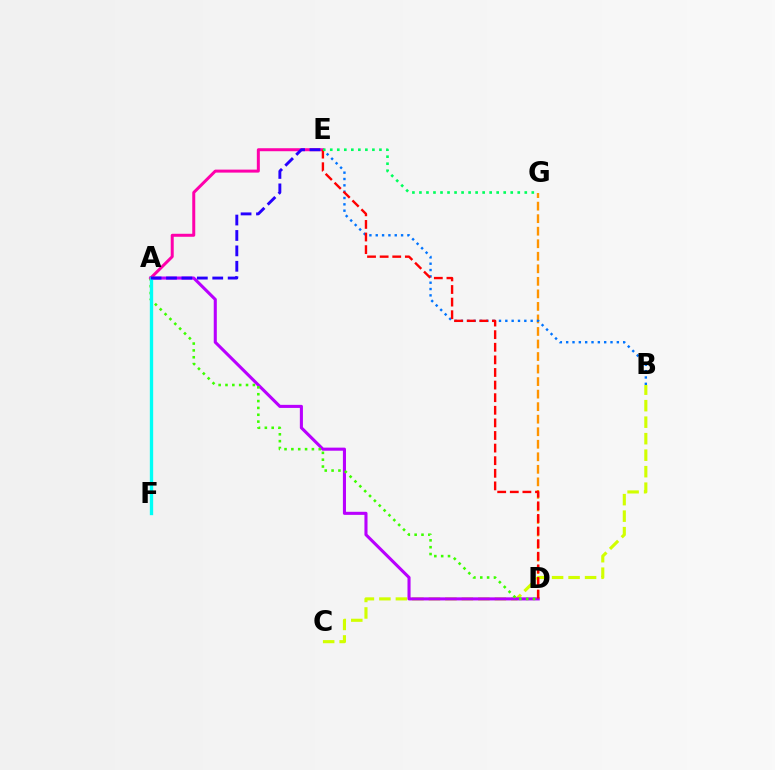{('D', 'G'): [{'color': '#ff9400', 'line_style': 'dashed', 'thickness': 1.7}], ('B', 'C'): [{'color': '#d1ff00', 'line_style': 'dashed', 'thickness': 2.24}], ('A', 'D'): [{'color': '#b900ff', 'line_style': 'solid', 'thickness': 2.22}, {'color': '#3dff00', 'line_style': 'dotted', 'thickness': 1.86}], ('B', 'E'): [{'color': '#0074ff', 'line_style': 'dotted', 'thickness': 1.72}], ('A', 'E'): [{'color': '#ff00ac', 'line_style': 'solid', 'thickness': 2.15}, {'color': '#2500ff', 'line_style': 'dashed', 'thickness': 2.09}], ('A', 'F'): [{'color': '#00fff6', 'line_style': 'solid', 'thickness': 2.4}], ('D', 'E'): [{'color': '#ff0000', 'line_style': 'dashed', 'thickness': 1.71}], ('E', 'G'): [{'color': '#00ff5c', 'line_style': 'dotted', 'thickness': 1.91}]}